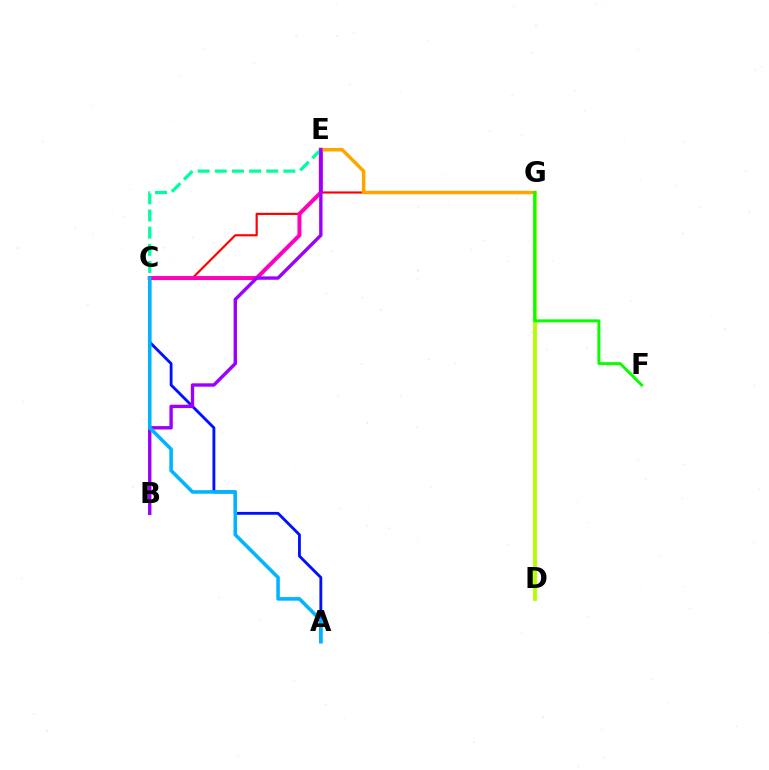{('C', 'G'): [{'color': '#ff0000', 'line_style': 'solid', 'thickness': 1.55}], ('C', 'E'): [{'color': '#ff00bd', 'line_style': 'solid', 'thickness': 2.88}, {'color': '#00ff9d', 'line_style': 'dashed', 'thickness': 2.33}], ('D', 'G'): [{'color': '#b3ff00', 'line_style': 'solid', 'thickness': 2.77}], ('E', 'G'): [{'color': '#ffa500', 'line_style': 'solid', 'thickness': 2.52}], ('A', 'C'): [{'color': '#0010ff', 'line_style': 'solid', 'thickness': 2.04}, {'color': '#00b5ff', 'line_style': 'solid', 'thickness': 2.57}], ('B', 'E'): [{'color': '#9b00ff', 'line_style': 'solid', 'thickness': 2.43}], ('F', 'G'): [{'color': '#08ff00', 'line_style': 'solid', 'thickness': 2.13}]}